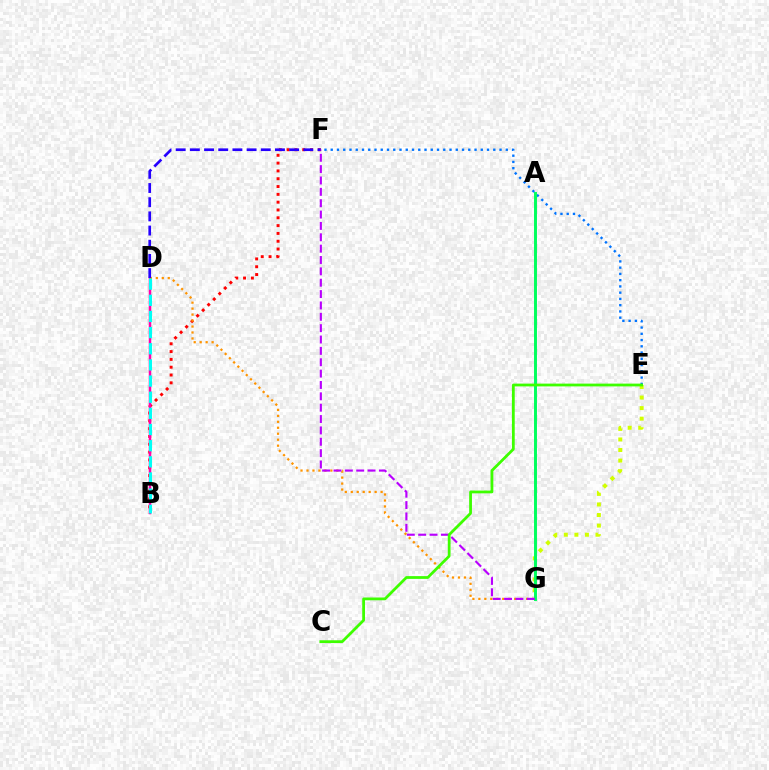{('B', 'F'): [{'color': '#ff0000', 'line_style': 'dotted', 'thickness': 2.12}], ('B', 'D'): [{'color': '#ff00ac', 'line_style': 'solid', 'thickness': 1.8}, {'color': '#00fff6', 'line_style': 'dashed', 'thickness': 2.19}], ('E', 'F'): [{'color': '#0074ff', 'line_style': 'dotted', 'thickness': 1.7}], ('D', 'G'): [{'color': '#ff9400', 'line_style': 'dotted', 'thickness': 1.62}], ('D', 'F'): [{'color': '#2500ff', 'line_style': 'dashed', 'thickness': 1.93}], ('E', 'G'): [{'color': '#d1ff00', 'line_style': 'dotted', 'thickness': 2.87}], ('A', 'G'): [{'color': '#00ff5c', 'line_style': 'solid', 'thickness': 2.12}], ('F', 'G'): [{'color': '#b900ff', 'line_style': 'dashed', 'thickness': 1.54}], ('C', 'E'): [{'color': '#3dff00', 'line_style': 'solid', 'thickness': 2.0}]}